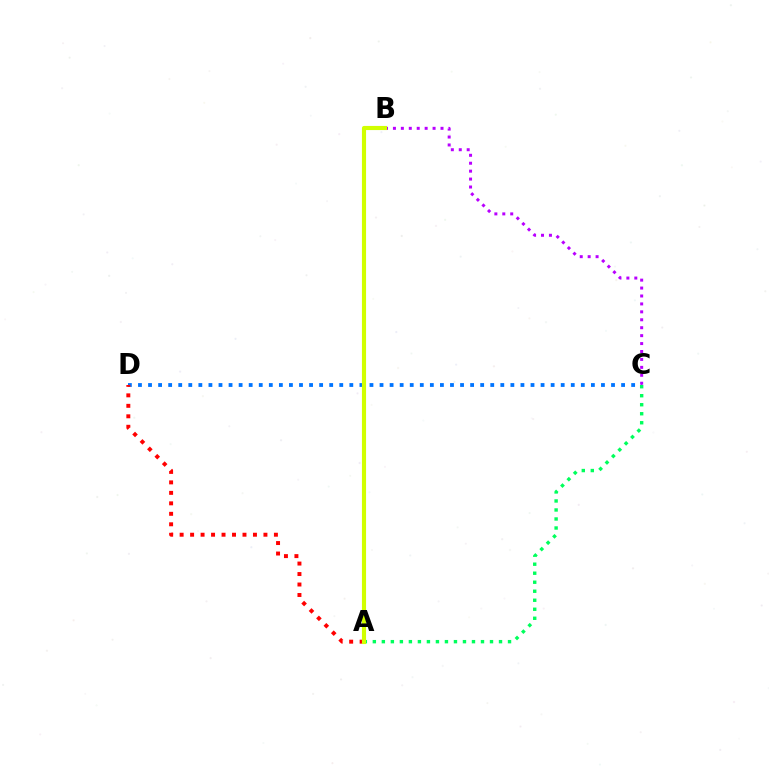{('C', 'D'): [{'color': '#0074ff', 'line_style': 'dotted', 'thickness': 2.73}], ('B', 'C'): [{'color': '#b900ff', 'line_style': 'dotted', 'thickness': 2.15}], ('A', 'D'): [{'color': '#ff0000', 'line_style': 'dotted', 'thickness': 2.85}], ('A', 'C'): [{'color': '#00ff5c', 'line_style': 'dotted', 'thickness': 2.45}], ('A', 'B'): [{'color': '#d1ff00', 'line_style': 'solid', 'thickness': 2.97}]}